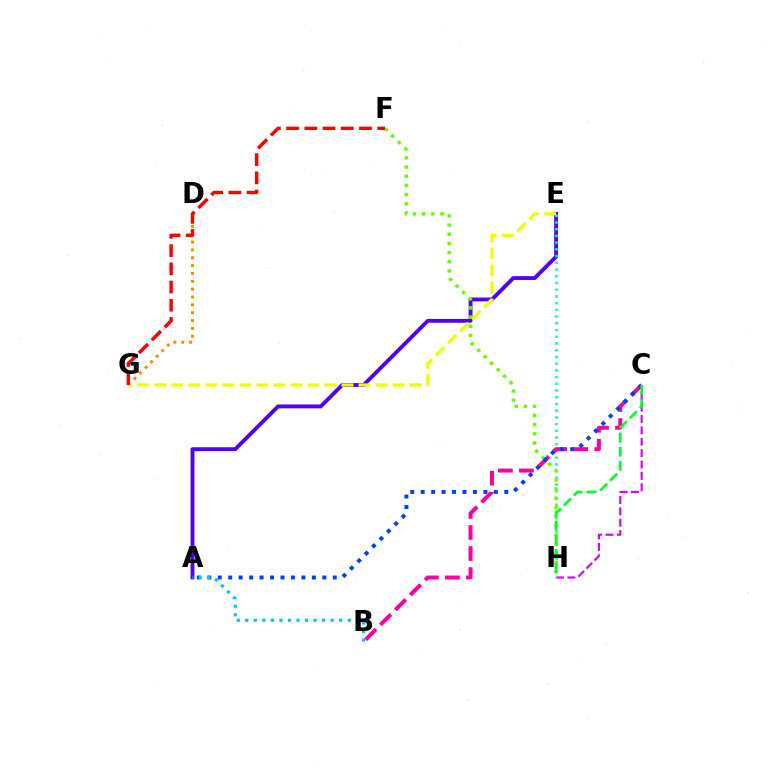{('A', 'E'): [{'color': '#4f00ff', 'line_style': 'solid', 'thickness': 2.77}], ('C', 'H'): [{'color': '#d600ff', 'line_style': 'dashed', 'thickness': 1.55}, {'color': '#00ff27', 'line_style': 'dashed', 'thickness': 1.92}], ('D', 'G'): [{'color': '#ff8800', 'line_style': 'dotted', 'thickness': 2.13}], ('E', 'H'): [{'color': '#00ffaf', 'line_style': 'dotted', 'thickness': 1.83}], ('F', 'H'): [{'color': '#66ff00', 'line_style': 'dotted', 'thickness': 2.49}], ('E', 'G'): [{'color': '#eeff00', 'line_style': 'dashed', 'thickness': 2.31}], ('B', 'C'): [{'color': '#ff00a0', 'line_style': 'dashed', 'thickness': 2.86}], ('F', 'G'): [{'color': '#ff0000', 'line_style': 'dashed', 'thickness': 2.48}], ('A', 'C'): [{'color': '#003fff', 'line_style': 'dotted', 'thickness': 2.84}], ('A', 'B'): [{'color': '#00c7ff', 'line_style': 'dotted', 'thickness': 2.32}]}